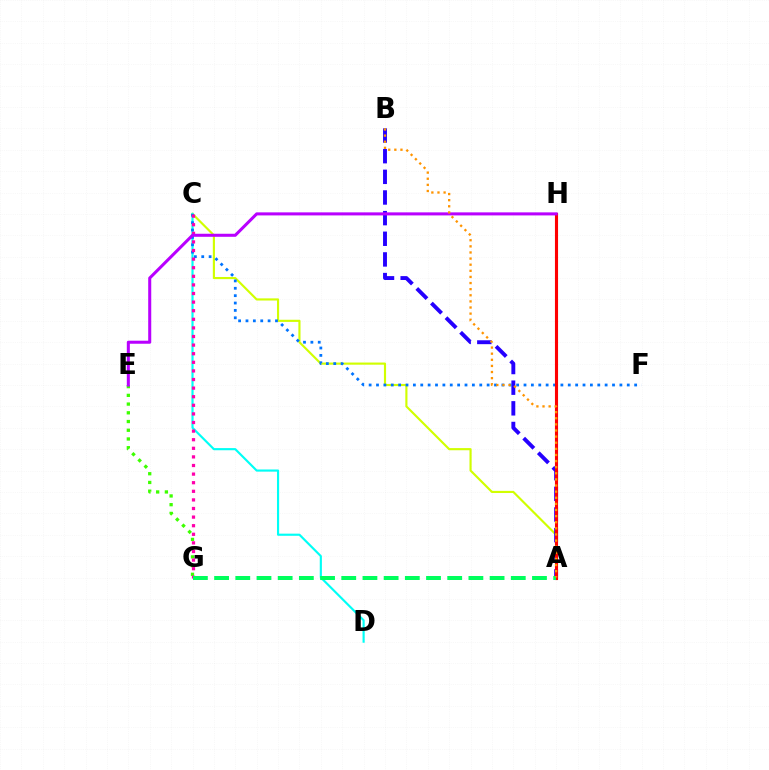{('A', 'C'): [{'color': '#d1ff00', 'line_style': 'solid', 'thickness': 1.55}], ('E', 'G'): [{'color': '#3dff00', 'line_style': 'dotted', 'thickness': 2.37}], ('A', 'B'): [{'color': '#2500ff', 'line_style': 'dashed', 'thickness': 2.8}, {'color': '#ff9400', 'line_style': 'dotted', 'thickness': 1.66}], ('C', 'D'): [{'color': '#00fff6', 'line_style': 'solid', 'thickness': 1.55}], ('C', 'F'): [{'color': '#0074ff', 'line_style': 'dotted', 'thickness': 2.0}], ('A', 'H'): [{'color': '#ff0000', 'line_style': 'solid', 'thickness': 2.24}], ('C', 'G'): [{'color': '#ff00ac', 'line_style': 'dotted', 'thickness': 2.34}], ('E', 'H'): [{'color': '#b900ff', 'line_style': 'solid', 'thickness': 2.19}], ('A', 'G'): [{'color': '#00ff5c', 'line_style': 'dashed', 'thickness': 2.88}]}